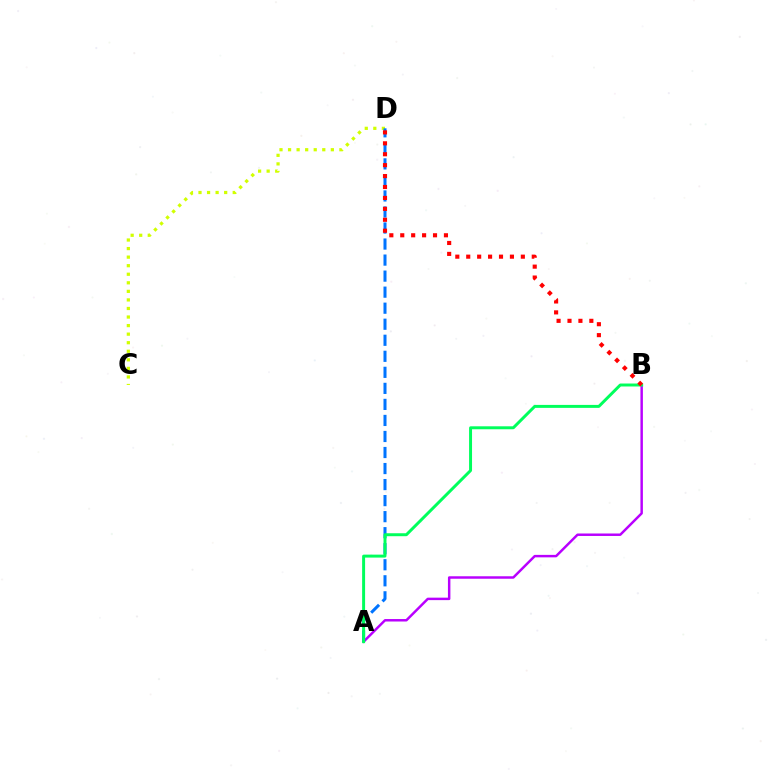{('A', 'B'): [{'color': '#b900ff', 'line_style': 'solid', 'thickness': 1.78}, {'color': '#00ff5c', 'line_style': 'solid', 'thickness': 2.13}], ('C', 'D'): [{'color': '#d1ff00', 'line_style': 'dotted', 'thickness': 2.33}], ('A', 'D'): [{'color': '#0074ff', 'line_style': 'dashed', 'thickness': 2.18}], ('B', 'D'): [{'color': '#ff0000', 'line_style': 'dotted', 'thickness': 2.97}]}